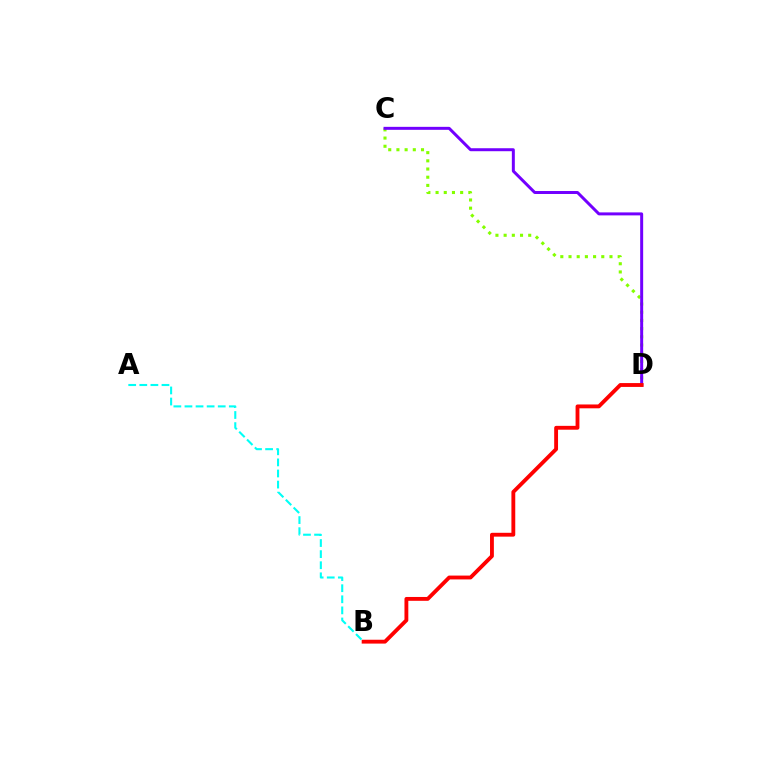{('C', 'D'): [{'color': '#84ff00', 'line_style': 'dotted', 'thickness': 2.23}, {'color': '#7200ff', 'line_style': 'solid', 'thickness': 2.14}], ('B', 'D'): [{'color': '#ff0000', 'line_style': 'solid', 'thickness': 2.77}], ('A', 'B'): [{'color': '#00fff6', 'line_style': 'dashed', 'thickness': 1.51}]}